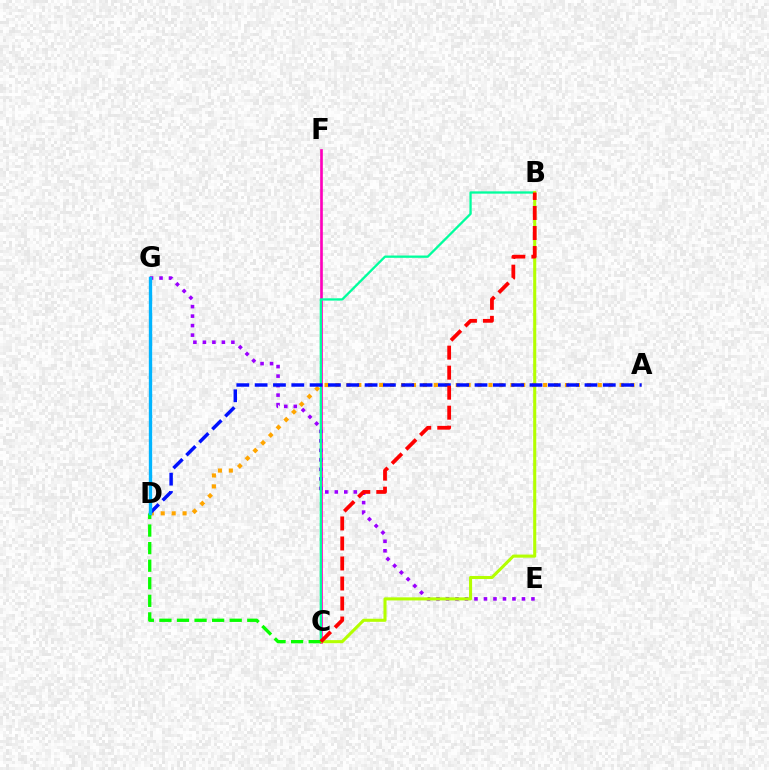{('C', 'F'): [{'color': '#ff00bd', 'line_style': 'solid', 'thickness': 1.91}], ('E', 'G'): [{'color': '#9b00ff', 'line_style': 'dotted', 'thickness': 2.58}], ('B', 'C'): [{'color': '#00ff9d', 'line_style': 'solid', 'thickness': 1.66}, {'color': '#b3ff00', 'line_style': 'solid', 'thickness': 2.21}, {'color': '#ff0000', 'line_style': 'dashed', 'thickness': 2.72}], ('A', 'D'): [{'color': '#ffa500', 'line_style': 'dotted', 'thickness': 2.97}, {'color': '#0010ff', 'line_style': 'dashed', 'thickness': 2.49}], ('C', 'D'): [{'color': '#08ff00', 'line_style': 'dashed', 'thickness': 2.39}], ('D', 'G'): [{'color': '#00b5ff', 'line_style': 'solid', 'thickness': 2.41}]}